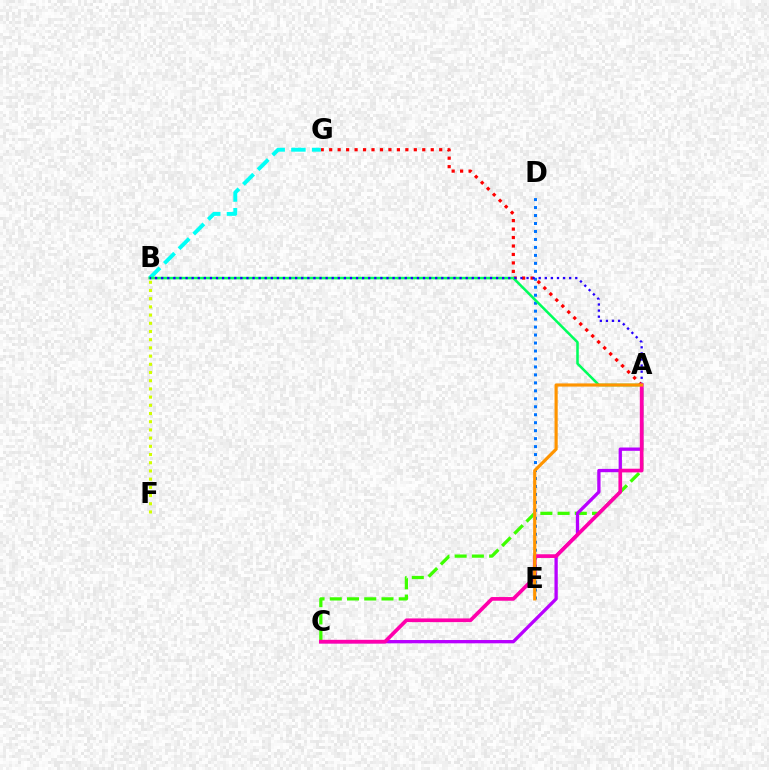{('A', 'C'): [{'color': '#3dff00', 'line_style': 'dashed', 'thickness': 2.34}, {'color': '#b900ff', 'line_style': 'solid', 'thickness': 2.38}, {'color': '#ff00ac', 'line_style': 'solid', 'thickness': 2.66}], ('D', 'E'): [{'color': '#0074ff', 'line_style': 'dotted', 'thickness': 2.16}], ('A', 'G'): [{'color': '#ff0000', 'line_style': 'dotted', 'thickness': 2.3}], ('B', 'G'): [{'color': '#00fff6', 'line_style': 'dashed', 'thickness': 2.81}], ('A', 'B'): [{'color': '#00ff5c', 'line_style': 'solid', 'thickness': 1.83}, {'color': '#2500ff', 'line_style': 'dotted', 'thickness': 1.65}], ('A', 'E'): [{'color': '#ff9400', 'line_style': 'solid', 'thickness': 2.28}], ('B', 'F'): [{'color': '#d1ff00', 'line_style': 'dotted', 'thickness': 2.23}]}